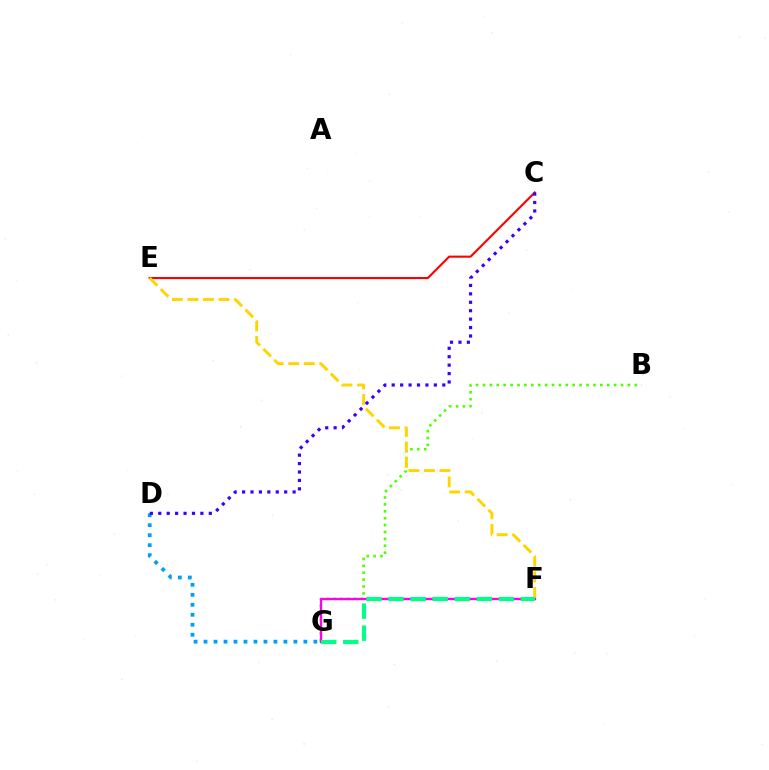{('D', 'G'): [{'color': '#009eff', 'line_style': 'dotted', 'thickness': 2.71}], ('B', 'G'): [{'color': '#4fff00', 'line_style': 'dotted', 'thickness': 1.88}], ('C', 'E'): [{'color': '#ff0000', 'line_style': 'solid', 'thickness': 1.52}], ('E', 'F'): [{'color': '#ffd500', 'line_style': 'dashed', 'thickness': 2.11}], ('F', 'G'): [{'color': '#ff00ed', 'line_style': 'solid', 'thickness': 1.68}, {'color': '#00ff86', 'line_style': 'dashed', 'thickness': 3.0}], ('C', 'D'): [{'color': '#3700ff', 'line_style': 'dotted', 'thickness': 2.29}]}